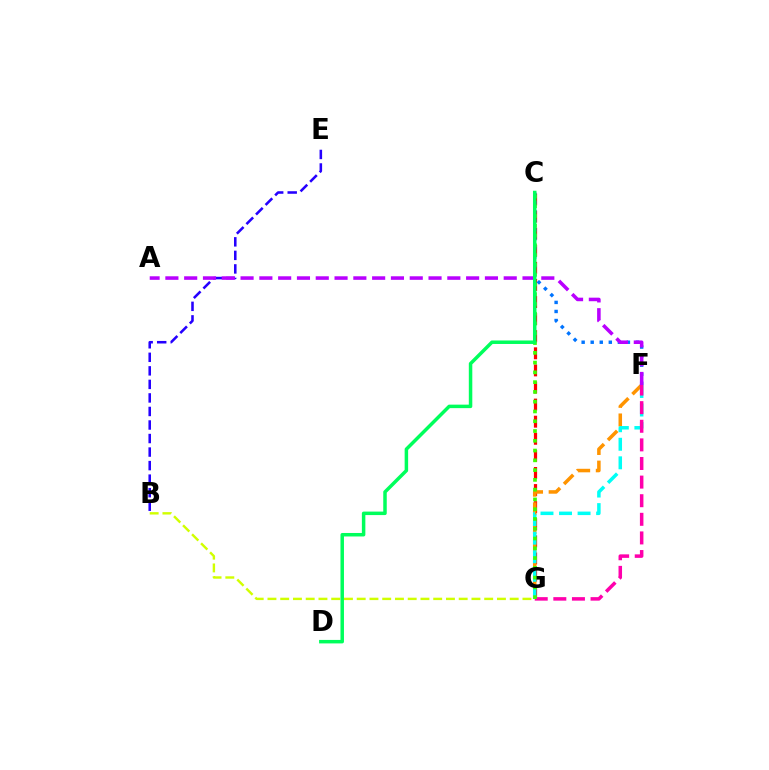{('C', 'G'): [{'color': '#ff0000', 'line_style': 'dashed', 'thickness': 2.32}, {'color': '#3dff00', 'line_style': 'dotted', 'thickness': 2.66}], ('C', 'F'): [{'color': '#0074ff', 'line_style': 'dotted', 'thickness': 2.46}], ('F', 'G'): [{'color': '#ff9400', 'line_style': 'dashed', 'thickness': 2.54}, {'color': '#00fff6', 'line_style': 'dashed', 'thickness': 2.52}, {'color': '#ff00ac', 'line_style': 'dashed', 'thickness': 2.53}], ('B', 'G'): [{'color': '#d1ff00', 'line_style': 'dashed', 'thickness': 1.73}], ('B', 'E'): [{'color': '#2500ff', 'line_style': 'dashed', 'thickness': 1.84}], ('A', 'F'): [{'color': '#b900ff', 'line_style': 'dashed', 'thickness': 2.55}], ('C', 'D'): [{'color': '#00ff5c', 'line_style': 'solid', 'thickness': 2.51}]}